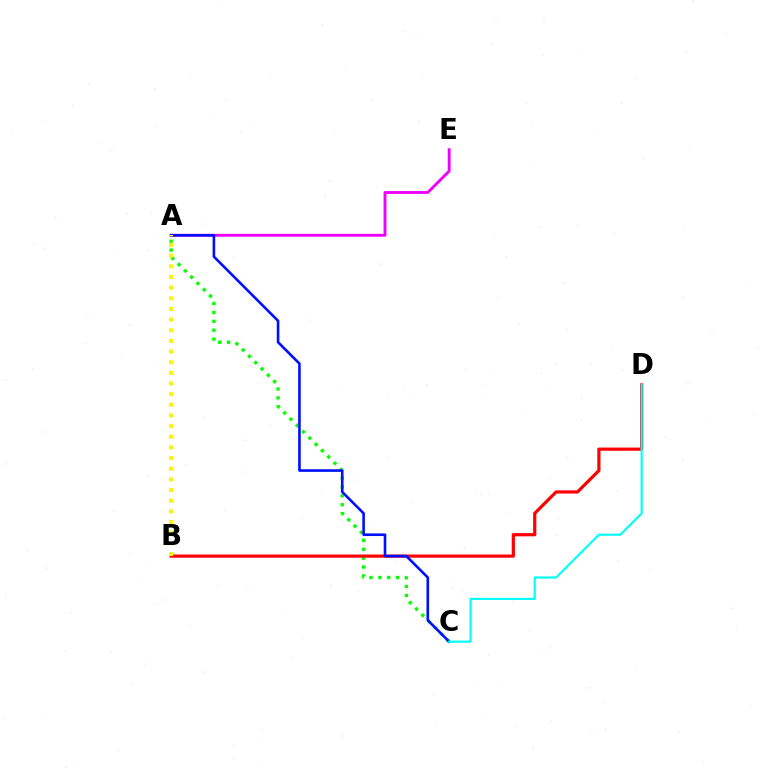{('A', 'E'): [{'color': '#ee00ff', 'line_style': 'solid', 'thickness': 2.07}], ('A', 'C'): [{'color': '#08ff00', 'line_style': 'dotted', 'thickness': 2.42}, {'color': '#0010ff', 'line_style': 'solid', 'thickness': 1.88}], ('B', 'D'): [{'color': '#ff0000', 'line_style': 'solid', 'thickness': 2.3}], ('C', 'D'): [{'color': '#00fff6', 'line_style': 'solid', 'thickness': 1.55}], ('A', 'B'): [{'color': '#fcf500', 'line_style': 'dotted', 'thickness': 2.9}]}